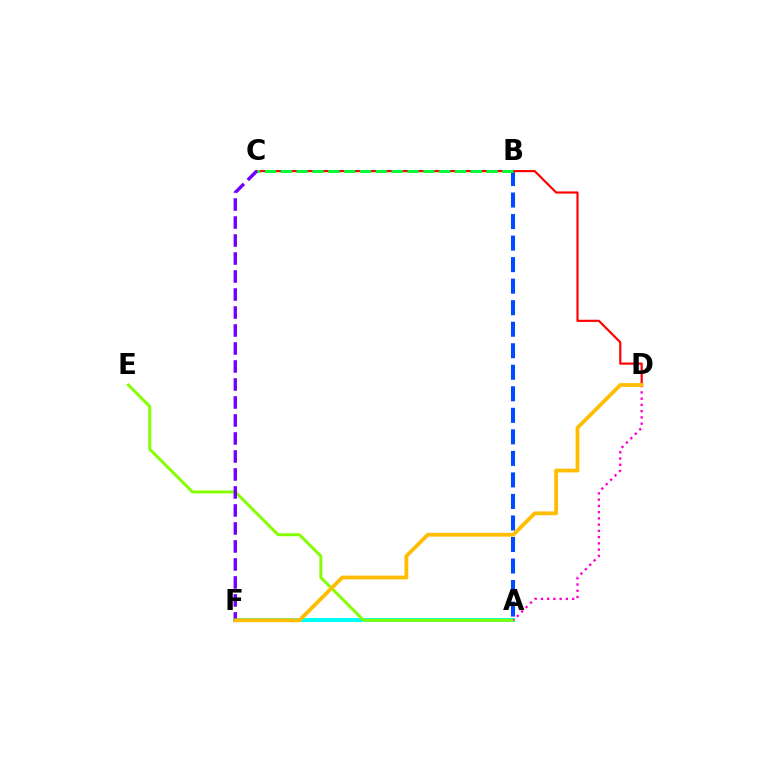{('A', 'B'): [{'color': '#004bff', 'line_style': 'dashed', 'thickness': 2.92}], ('C', 'D'): [{'color': '#ff0000', 'line_style': 'solid', 'thickness': 1.56}], ('B', 'C'): [{'color': '#00ff39', 'line_style': 'dashed', 'thickness': 2.15}], ('A', 'F'): [{'color': '#00fff6', 'line_style': 'solid', 'thickness': 2.87}], ('A', 'E'): [{'color': '#84ff00', 'line_style': 'solid', 'thickness': 2.12}], ('A', 'D'): [{'color': '#ff00cf', 'line_style': 'dotted', 'thickness': 1.7}], ('C', 'F'): [{'color': '#7200ff', 'line_style': 'dashed', 'thickness': 2.44}], ('D', 'F'): [{'color': '#ffbd00', 'line_style': 'solid', 'thickness': 2.73}]}